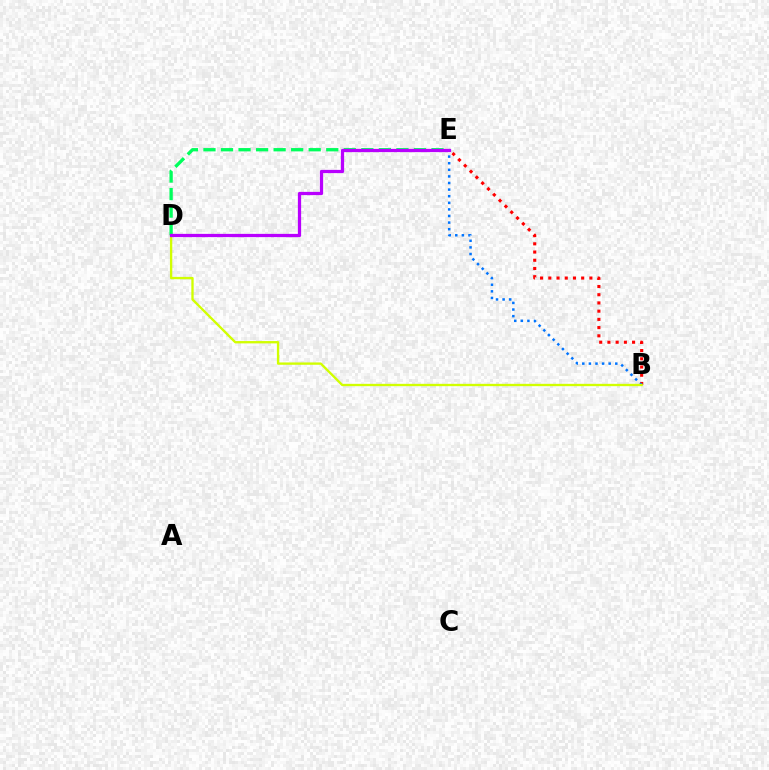{('B', 'E'): [{'color': '#ff0000', 'line_style': 'dotted', 'thickness': 2.23}, {'color': '#0074ff', 'line_style': 'dotted', 'thickness': 1.79}], ('D', 'E'): [{'color': '#00ff5c', 'line_style': 'dashed', 'thickness': 2.38}, {'color': '#b900ff', 'line_style': 'solid', 'thickness': 2.34}], ('B', 'D'): [{'color': '#d1ff00', 'line_style': 'solid', 'thickness': 1.68}]}